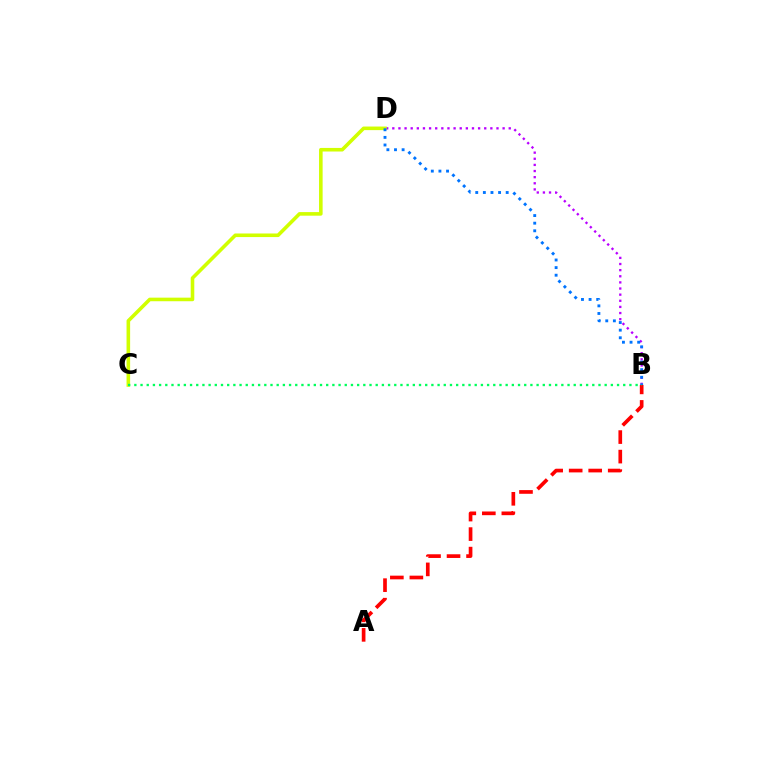{('B', 'D'): [{'color': '#b900ff', 'line_style': 'dotted', 'thickness': 1.66}, {'color': '#0074ff', 'line_style': 'dotted', 'thickness': 2.07}], ('A', 'B'): [{'color': '#ff0000', 'line_style': 'dashed', 'thickness': 2.65}], ('C', 'D'): [{'color': '#d1ff00', 'line_style': 'solid', 'thickness': 2.58}], ('B', 'C'): [{'color': '#00ff5c', 'line_style': 'dotted', 'thickness': 1.68}]}